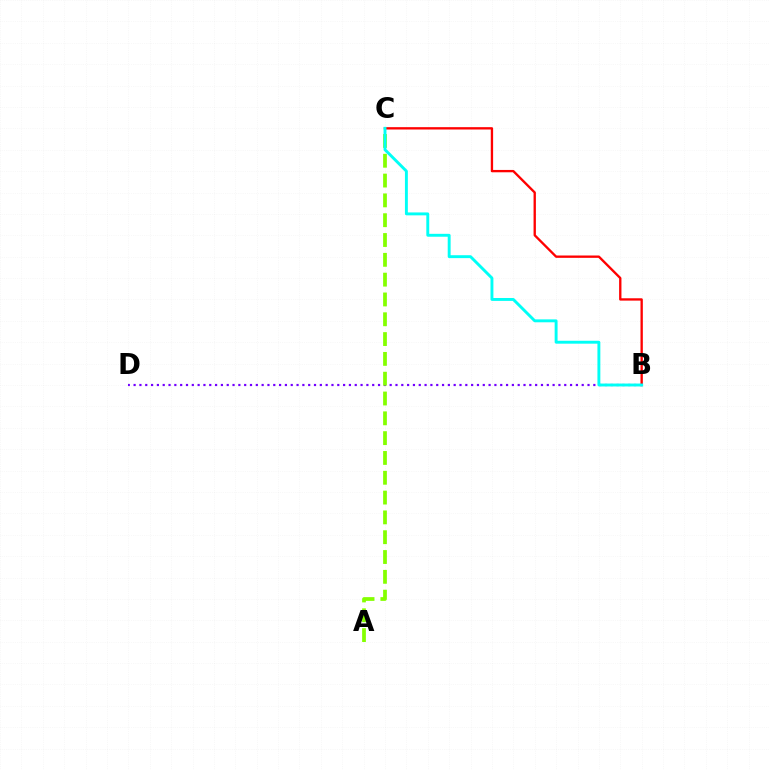{('B', 'C'): [{'color': '#ff0000', 'line_style': 'solid', 'thickness': 1.68}, {'color': '#00fff6', 'line_style': 'solid', 'thickness': 2.09}], ('B', 'D'): [{'color': '#7200ff', 'line_style': 'dotted', 'thickness': 1.58}], ('A', 'C'): [{'color': '#84ff00', 'line_style': 'dashed', 'thickness': 2.69}]}